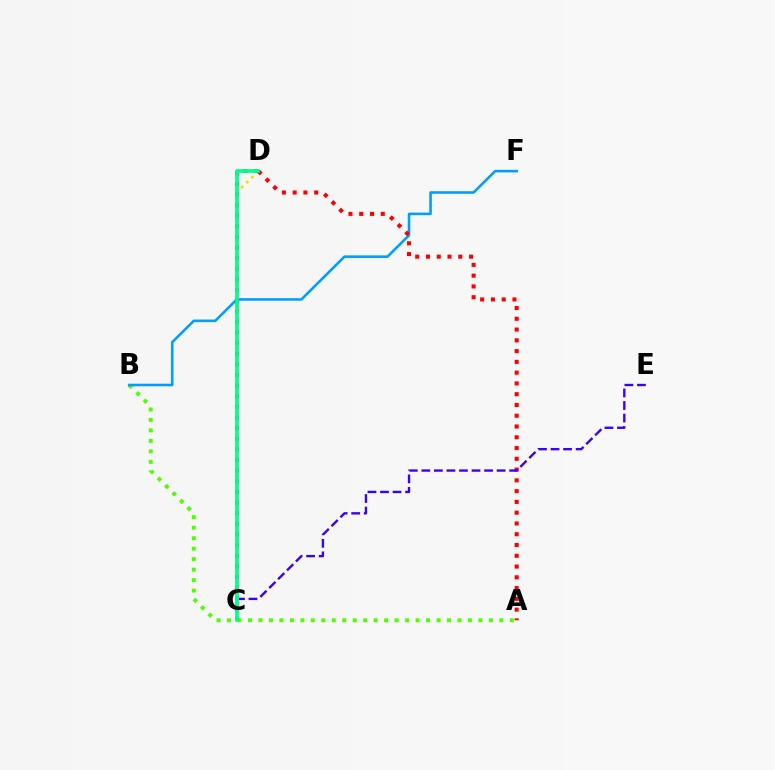{('C', 'D'): [{'color': '#ffd500', 'line_style': 'dotted', 'thickness': 1.93}, {'color': '#ff00ed', 'line_style': 'dotted', 'thickness': 2.89}, {'color': '#00ff86', 'line_style': 'solid', 'thickness': 2.64}], ('A', 'B'): [{'color': '#4fff00', 'line_style': 'dotted', 'thickness': 2.85}], ('B', 'F'): [{'color': '#009eff', 'line_style': 'solid', 'thickness': 1.86}], ('A', 'D'): [{'color': '#ff0000', 'line_style': 'dotted', 'thickness': 2.93}], ('C', 'E'): [{'color': '#3700ff', 'line_style': 'dashed', 'thickness': 1.7}]}